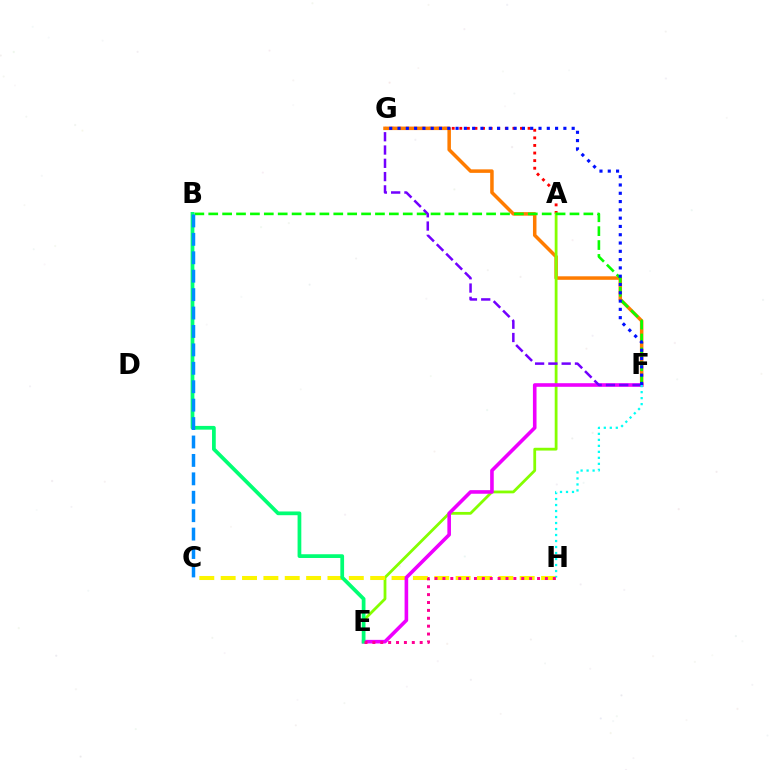{('A', 'G'): [{'color': '#ff0000', 'line_style': 'dotted', 'thickness': 2.06}], ('F', 'G'): [{'color': '#ff7c00', 'line_style': 'solid', 'thickness': 2.53}, {'color': '#7200ff', 'line_style': 'dashed', 'thickness': 1.8}, {'color': '#0010ff', 'line_style': 'dotted', 'thickness': 2.25}], ('A', 'E'): [{'color': '#84ff00', 'line_style': 'solid', 'thickness': 2.01}], ('C', 'H'): [{'color': '#fcf500', 'line_style': 'dashed', 'thickness': 2.9}], ('B', 'F'): [{'color': '#08ff00', 'line_style': 'dashed', 'thickness': 1.89}], ('E', 'F'): [{'color': '#ee00ff', 'line_style': 'solid', 'thickness': 2.59}], ('B', 'E'): [{'color': '#00ff74', 'line_style': 'solid', 'thickness': 2.69}], ('F', 'H'): [{'color': '#00fff6', 'line_style': 'dotted', 'thickness': 1.63}], ('E', 'H'): [{'color': '#ff0094', 'line_style': 'dotted', 'thickness': 2.14}], ('B', 'C'): [{'color': '#008cff', 'line_style': 'dashed', 'thickness': 2.5}]}